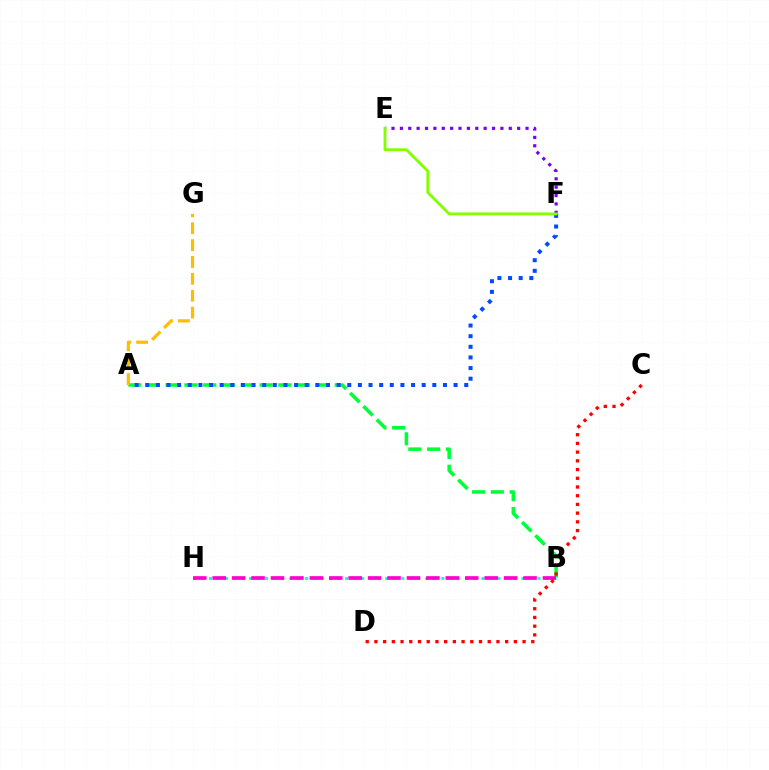{('A', 'B'): [{'color': '#00ff39', 'line_style': 'dashed', 'thickness': 2.55}], ('A', 'F'): [{'color': '#004bff', 'line_style': 'dotted', 'thickness': 2.89}], ('E', 'F'): [{'color': '#7200ff', 'line_style': 'dotted', 'thickness': 2.28}, {'color': '#84ff00', 'line_style': 'solid', 'thickness': 2.04}], ('B', 'H'): [{'color': '#00fff6', 'line_style': 'dotted', 'thickness': 2.18}, {'color': '#ff00cf', 'line_style': 'dashed', 'thickness': 2.64}], ('A', 'G'): [{'color': '#ffbd00', 'line_style': 'dashed', 'thickness': 2.29}], ('C', 'D'): [{'color': '#ff0000', 'line_style': 'dotted', 'thickness': 2.37}]}